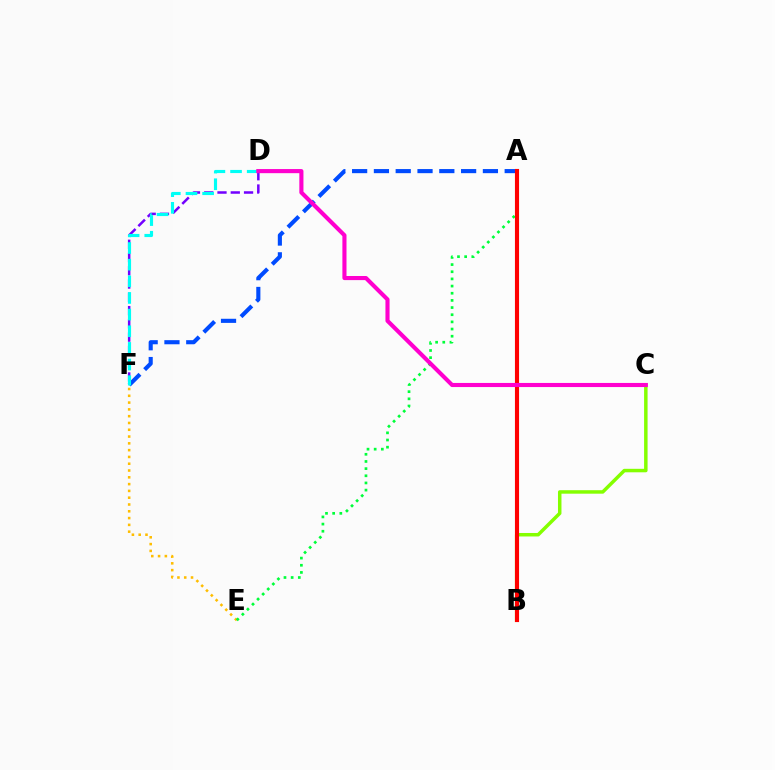{('E', 'F'): [{'color': '#ffbd00', 'line_style': 'dotted', 'thickness': 1.85}], ('D', 'F'): [{'color': '#7200ff', 'line_style': 'dashed', 'thickness': 1.8}, {'color': '#00fff6', 'line_style': 'dashed', 'thickness': 2.26}], ('A', 'E'): [{'color': '#00ff39', 'line_style': 'dotted', 'thickness': 1.95}], ('B', 'C'): [{'color': '#84ff00', 'line_style': 'solid', 'thickness': 2.51}], ('A', 'F'): [{'color': '#004bff', 'line_style': 'dashed', 'thickness': 2.96}], ('A', 'B'): [{'color': '#ff0000', 'line_style': 'solid', 'thickness': 2.96}], ('C', 'D'): [{'color': '#ff00cf', 'line_style': 'solid', 'thickness': 2.96}]}